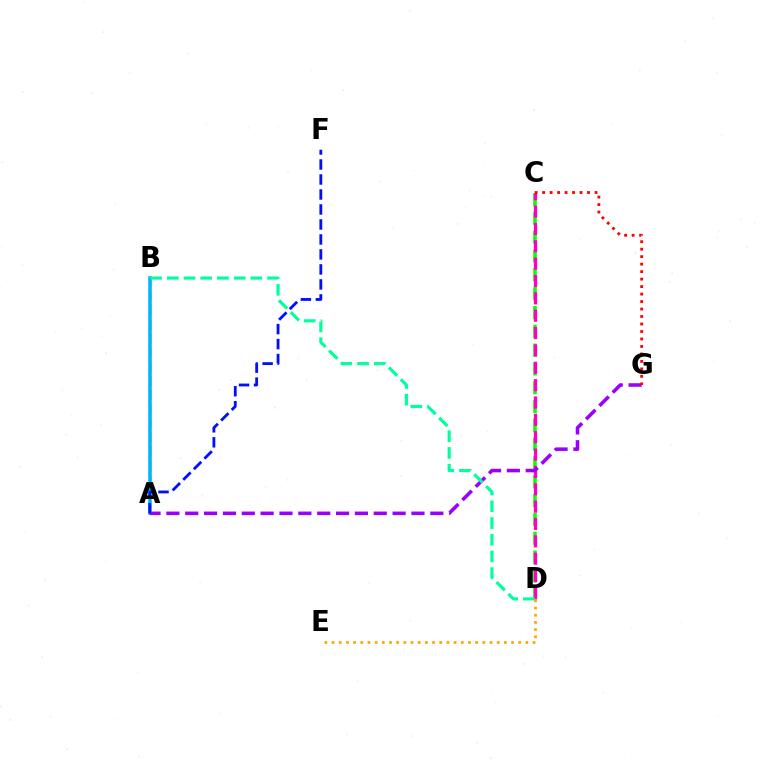{('A', 'B'): [{'color': '#b3ff00', 'line_style': 'dashed', 'thickness': 1.93}, {'color': '#00b5ff', 'line_style': 'solid', 'thickness': 2.54}], ('C', 'D'): [{'color': '#08ff00', 'line_style': 'dashed', 'thickness': 2.56}, {'color': '#ff00bd', 'line_style': 'dashed', 'thickness': 2.36}], ('A', 'G'): [{'color': '#9b00ff', 'line_style': 'dashed', 'thickness': 2.56}], ('B', 'D'): [{'color': '#00ff9d', 'line_style': 'dashed', 'thickness': 2.27}], ('D', 'E'): [{'color': '#ffa500', 'line_style': 'dotted', 'thickness': 1.95}], ('C', 'G'): [{'color': '#ff0000', 'line_style': 'dotted', 'thickness': 2.03}], ('A', 'F'): [{'color': '#0010ff', 'line_style': 'dashed', 'thickness': 2.04}]}